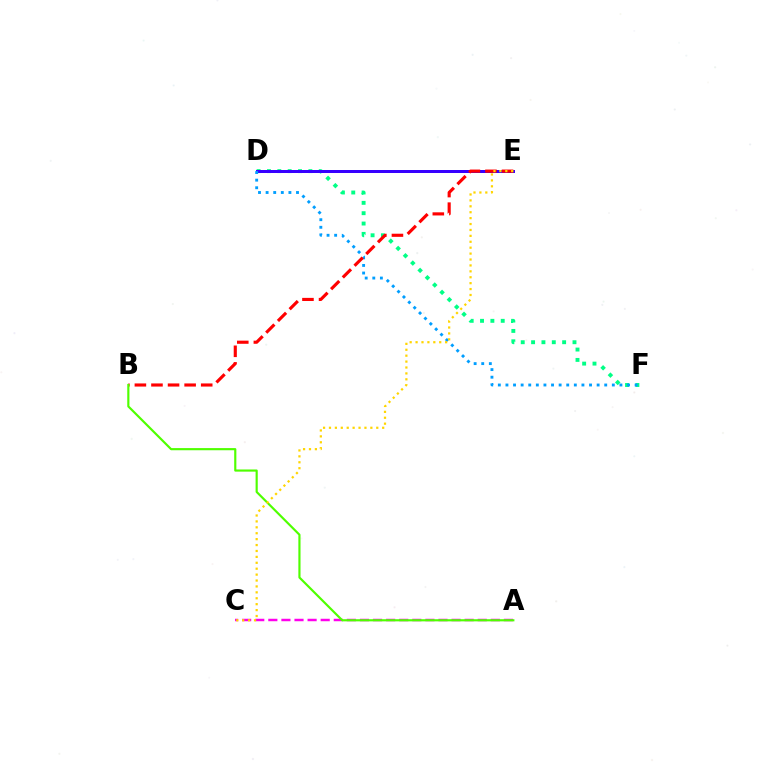{('A', 'C'): [{'color': '#ff00ed', 'line_style': 'dashed', 'thickness': 1.78}], ('D', 'F'): [{'color': '#00ff86', 'line_style': 'dotted', 'thickness': 2.81}, {'color': '#009eff', 'line_style': 'dotted', 'thickness': 2.06}], ('D', 'E'): [{'color': '#3700ff', 'line_style': 'solid', 'thickness': 2.15}], ('B', 'E'): [{'color': '#ff0000', 'line_style': 'dashed', 'thickness': 2.25}], ('A', 'B'): [{'color': '#4fff00', 'line_style': 'solid', 'thickness': 1.56}], ('C', 'E'): [{'color': '#ffd500', 'line_style': 'dotted', 'thickness': 1.61}]}